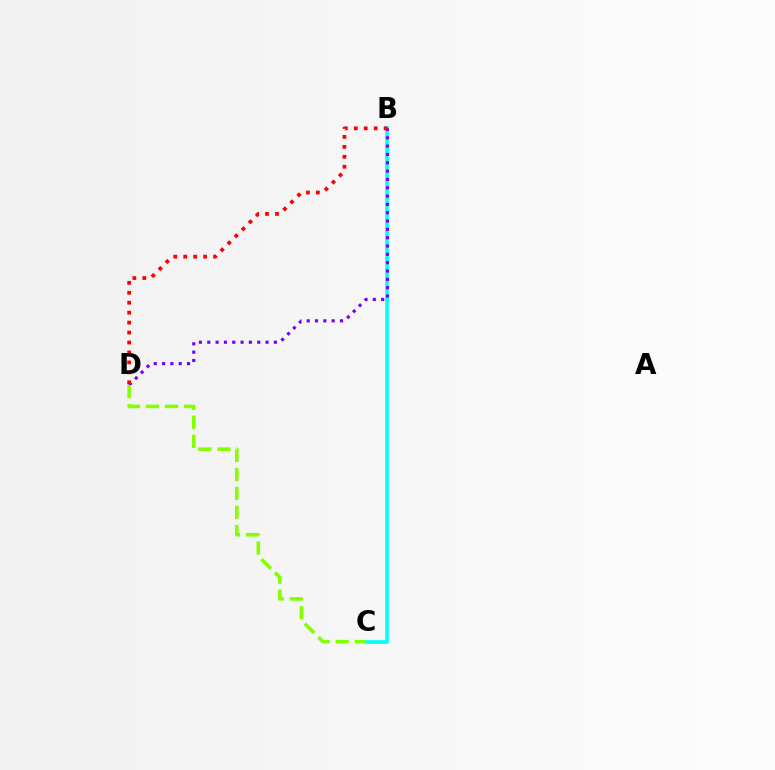{('B', 'C'): [{'color': '#00fff6', 'line_style': 'solid', 'thickness': 2.63}], ('B', 'D'): [{'color': '#7200ff', 'line_style': 'dotted', 'thickness': 2.26}, {'color': '#ff0000', 'line_style': 'dotted', 'thickness': 2.7}], ('C', 'D'): [{'color': '#84ff00', 'line_style': 'dashed', 'thickness': 2.59}]}